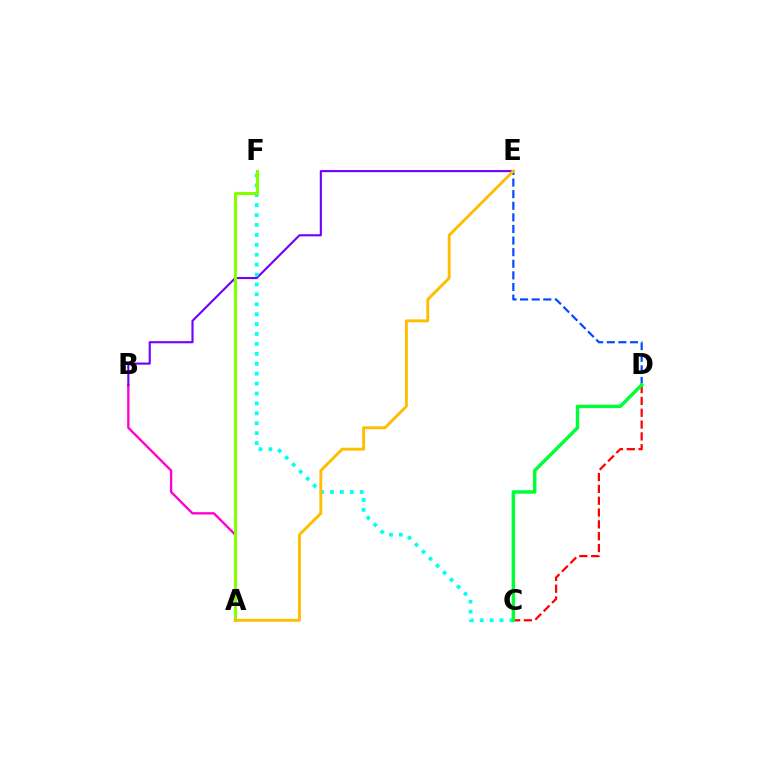{('A', 'B'): [{'color': '#ff00cf', 'line_style': 'solid', 'thickness': 1.69}], ('D', 'E'): [{'color': '#004bff', 'line_style': 'dashed', 'thickness': 1.58}], ('B', 'E'): [{'color': '#7200ff', 'line_style': 'solid', 'thickness': 1.53}], ('C', 'F'): [{'color': '#00fff6', 'line_style': 'dotted', 'thickness': 2.69}], ('A', 'F'): [{'color': '#84ff00', 'line_style': 'solid', 'thickness': 2.22}], ('A', 'E'): [{'color': '#ffbd00', 'line_style': 'solid', 'thickness': 2.08}], ('C', 'D'): [{'color': '#ff0000', 'line_style': 'dashed', 'thickness': 1.61}, {'color': '#00ff39', 'line_style': 'solid', 'thickness': 2.49}]}